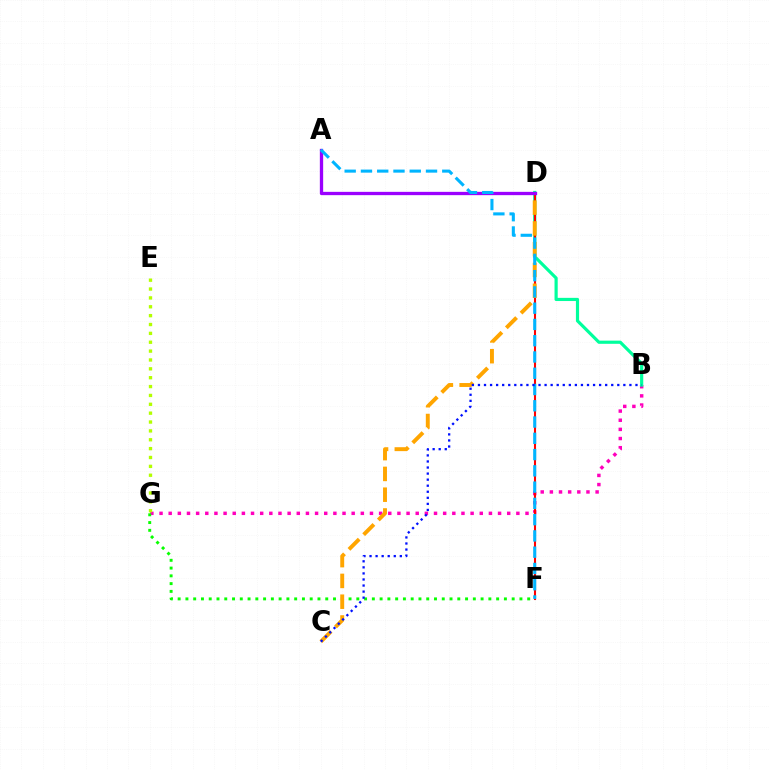{('B', 'G'): [{'color': '#ff00bd', 'line_style': 'dotted', 'thickness': 2.49}], ('F', 'G'): [{'color': '#08ff00', 'line_style': 'dotted', 'thickness': 2.11}], ('B', 'D'): [{'color': '#00ff9d', 'line_style': 'solid', 'thickness': 2.29}], ('D', 'F'): [{'color': '#ff0000', 'line_style': 'solid', 'thickness': 1.5}], ('C', 'D'): [{'color': '#ffa500', 'line_style': 'dashed', 'thickness': 2.82}], ('A', 'D'): [{'color': '#9b00ff', 'line_style': 'solid', 'thickness': 2.38}], ('E', 'G'): [{'color': '#b3ff00', 'line_style': 'dotted', 'thickness': 2.41}], ('A', 'F'): [{'color': '#00b5ff', 'line_style': 'dashed', 'thickness': 2.21}], ('B', 'C'): [{'color': '#0010ff', 'line_style': 'dotted', 'thickness': 1.65}]}